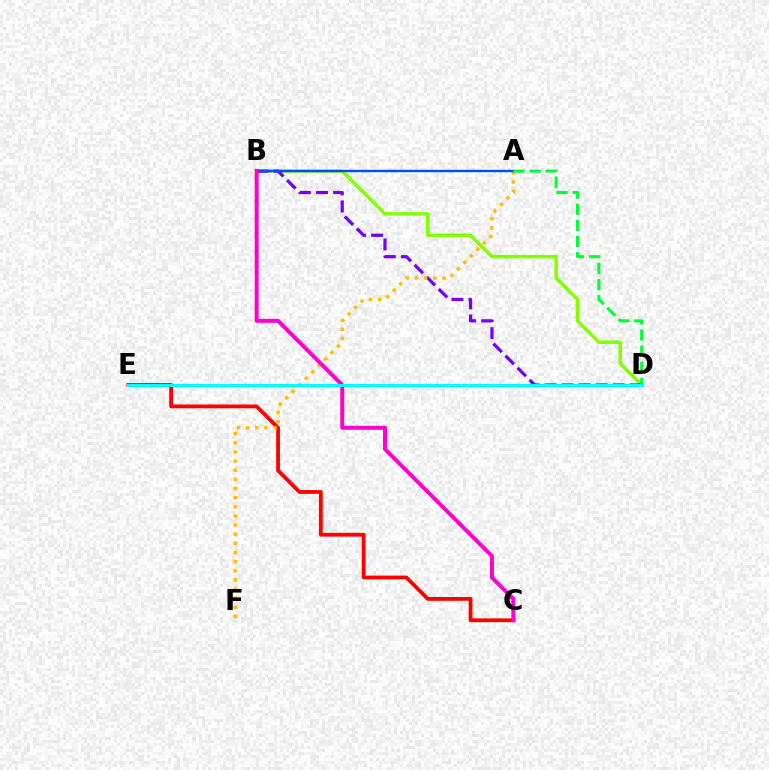{('B', 'D'): [{'color': '#84ff00', 'line_style': 'solid', 'thickness': 2.49}, {'color': '#7200ff', 'line_style': 'dashed', 'thickness': 2.32}], ('C', 'E'): [{'color': '#ff0000', 'line_style': 'solid', 'thickness': 2.74}], ('A', 'F'): [{'color': '#ffbd00', 'line_style': 'dotted', 'thickness': 2.48}], ('A', 'B'): [{'color': '#004bff', 'line_style': 'solid', 'thickness': 1.71}], ('B', 'C'): [{'color': '#ff00cf', 'line_style': 'solid', 'thickness': 2.85}], ('A', 'D'): [{'color': '#00ff39', 'line_style': 'dashed', 'thickness': 2.19}], ('D', 'E'): [{'color': '#00fff6', 'line_style': 'solid', 'thickness': 2.2}]}